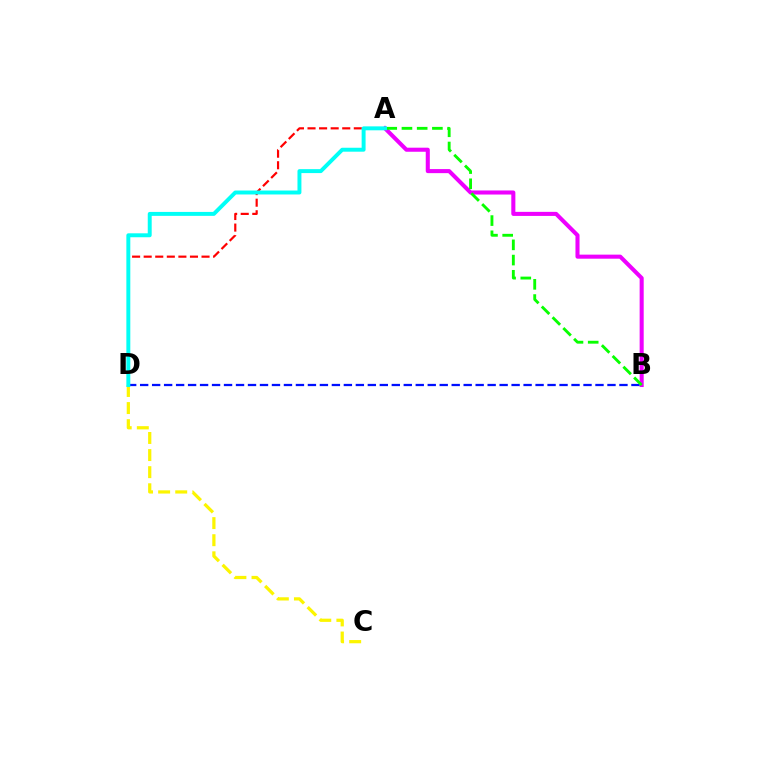{('A', 'B'): [{'color': '#ee00ff', 'line_style': 'solid', 'thickness': 2.92}, {'color': '#08ff00', 'line_style': 'dashed', 'thickness': 2.07}], ('C', 'D'): [{'color': '#fcf500', 'line_style': 'dashed', 'thickness': 2.32}], ('A', 'D'): [{'color': '#ff0000', 'line_style': 'dashed', 'thickness': 1.57}, {'color': '#00fff6', 'line_style': 'solid', 'thickness': 2.84}], ('B', 'D'): [{'color': '#0010ff', 'line_style': 'dashed', 'thickness': 1.63}]}